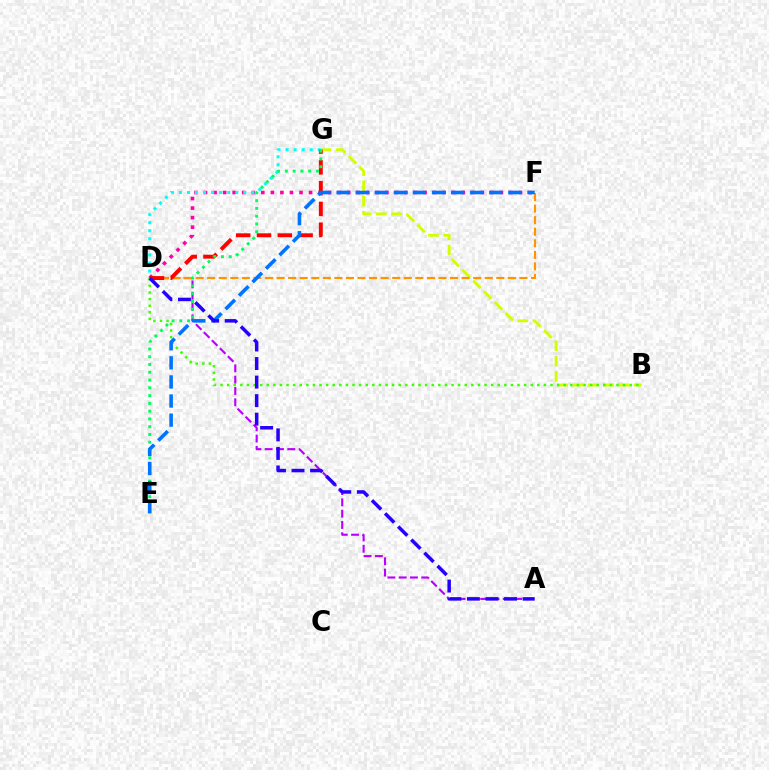{('A', 'D'): [{'color': '#b900ff', 'line_style': 'dashed', 'thickness': 1.53}, {'color': '#2500ff', 'line_style': 'dashed', 'thickness': 2.52}], ('D', 'F'): [{'color': '#ff00ac', 'line_style': 'dotted', 'thickness': 2.59}, {'color': '#ff9400', 'line_style': 'dashed', 'thickness': 1.57}], ('B', 'G'): [{'color': '#d1ff00', 'line_style': 'dashed', 'thickness': 2.07}], ('D', 'G'): [{'color': '#00fff6', 'line_style': 'dotted', 'thickness': 2.19}, {'color': '#ff0000', 'line_style': 'dashed', 'thickness': 2.82}], ('E', 'G'): [{'color': '#00ff5c', 'line_style': 'dotted', 'thickness': 2.11}], ('B', 'D'): [{'color': '#3dff00', 'line_style': 'dotted', 'thickness': 1.79}], ('E', 'F'): [{'color': '#0074ff', 'line_style': 'dashed', 'thickness': 2.59}]}